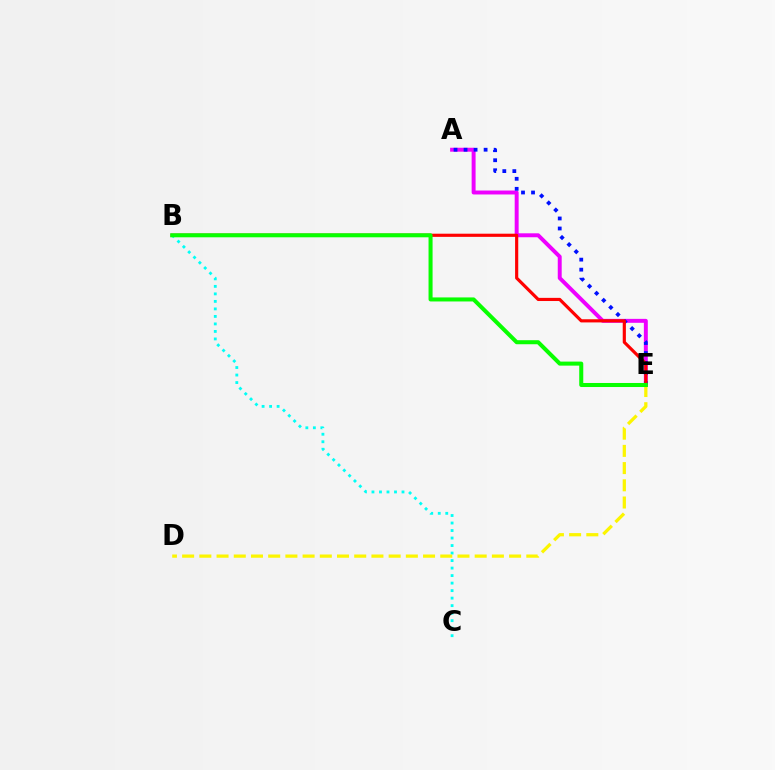{('A', 'E'): [{'color': '#ee00ff', 'line_style': 'solid', 'thickness': 2.84}, {'color': '#0010ff', 'line_style': 'dotted', 'thickness': 2.72}], ('B', 'C'): [{'color': '#00fff6', 'line_style': 'dotted', 'thickness': 2.04}], ('D', 'E'): [{'color': '#fcf500', 'line_style': 'dashed', 'thickness': 2.34}], ('B', 'E'): [{'color': '#ff0000', 'line_style': 'solid', 'thickness': 2.28}, {'color': '#08ff00', 'line_style': 'solid', 'thickness': 2.91}]}